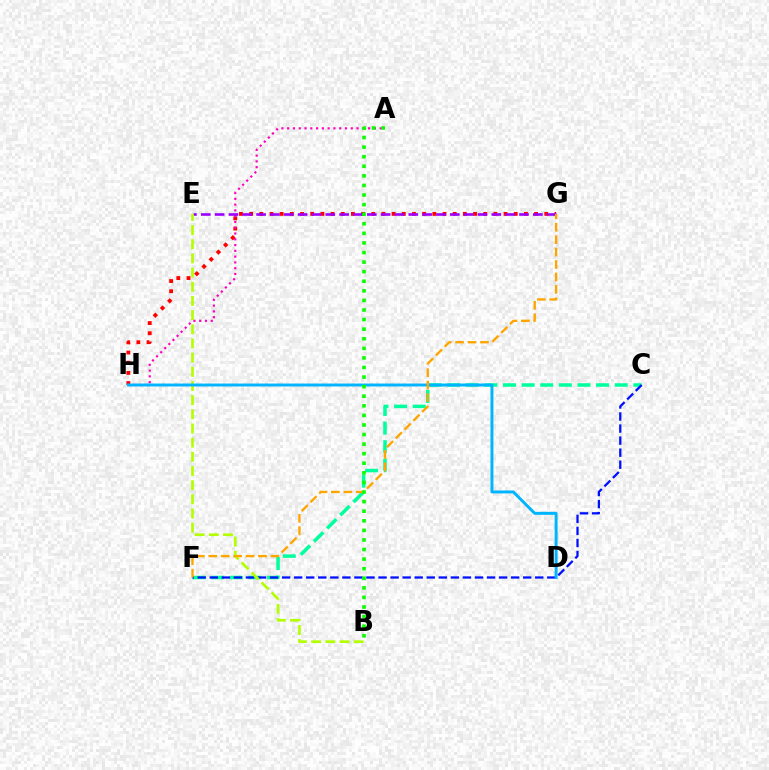{('G', 'H'): [{'color': '#ff0000', 'line_style': 'dotted', 'thickness': 2.76}], ('C', 'F'): [{'color': '#00ff9d', 'line_style': 'dashed', 'thickness': 2.53}, {'color': '#0010ff', 'line_style': 'dashed', 'thickness': 1.64}], ('A', 'H'): [{'color': '#ff00bd', 'line_style': 'dotted', 'thickness': 1.57}], ('E', 'G'): [{'color': '#9b00ff', 'line_style': 'dashed', 'thickness': 1.88}], ('B', 'E'): [{'color': '#b3ff00', 'line_style': 'dashed', 'thickness': 1.93}], ('D', 'H'): [{'color': '#00b5ff', 'line_style': 'solid', 'thickness': 2.12}], ('F', 'G'): [{'color': '#ffa500', 'line_style': 'dashed', 'thickness': 1.69}], ('A', 'B'): [{'color': '#08ff00', 'line_style': 'dotted', 'thickness': 2.6}]}